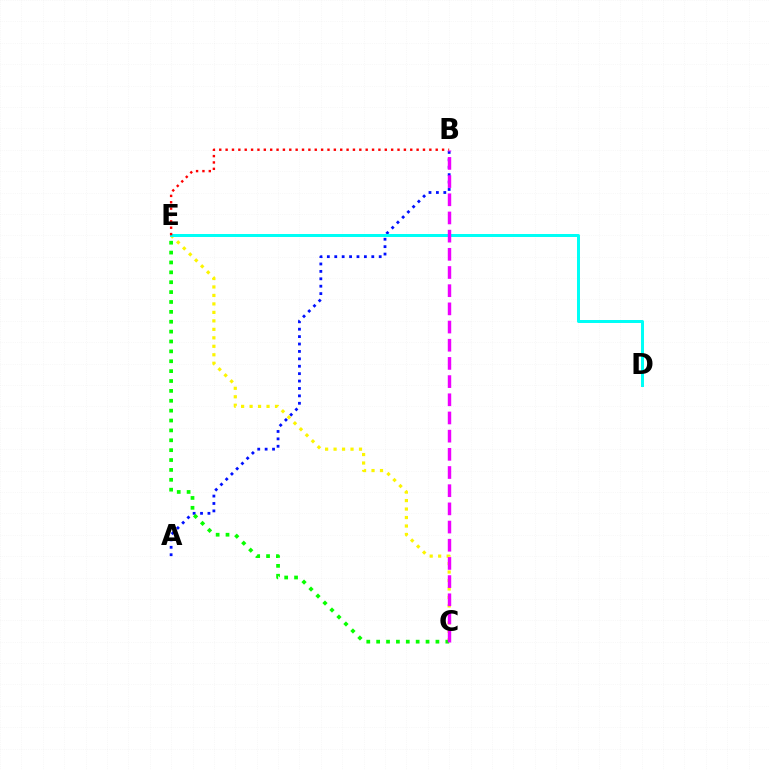{('A', 'B'): [{'color': '#0010ff', 'line_style': 'dotted', 'thickness': 2.01}], ('C', 'E'): [{'color': '#fcf500', 'line_style': 'dotted', 'thickness': 2.3}, {'color': '#08ff00', 'line_style': 'dotted', 'thickness': 2.68}], ('D', 'E'): [{'color': '#00fff6', 'line_style': 'solid', 'thickness': 2.16}], ('B', 'E'): [{'color': '#ff0000', 'line_style': 'dotted', 'thickness': 1.73}], ('B', 'C'): [{'color': '#ee00ff', 'line_style': 'dashed', 'thickness': 2.47}]}